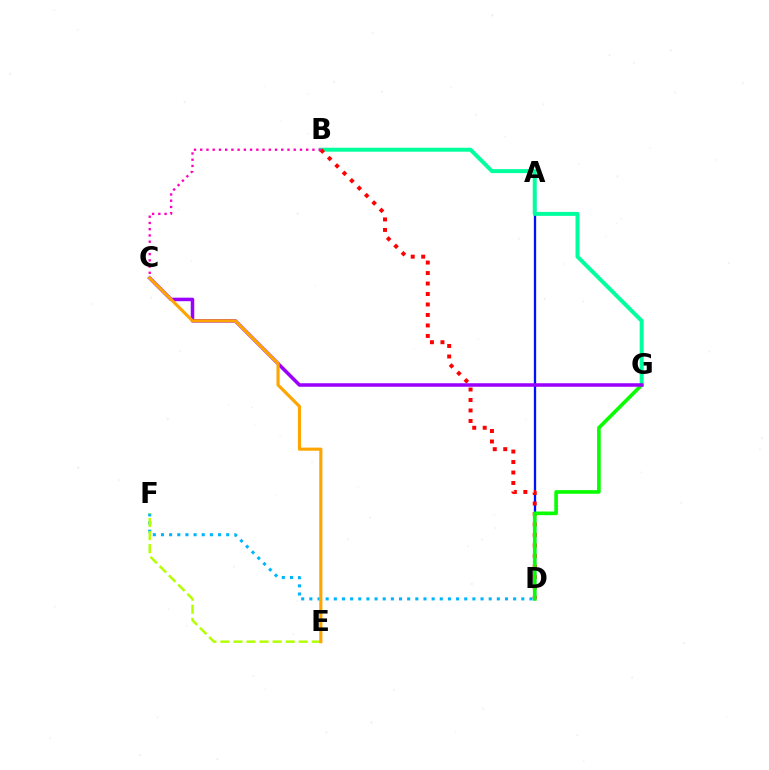{('A', 'D'): [{'color': '#0010ff', 'line_style': 'solid', 'thickness': 1.66}], ('B', 'G'): [{'color': '#00ff9d', 'line_style': 'solid', 'thickness': 2.86}], ('B', 'D'): [{'color': '#ff0000', 'line_style': 'dotted', 'thickness': 2.85}], ('D', 'G'): [{'color': '#08ff00', 'line_style': 'solid', 'thickness': 2.62}], ('C', 'G'): [{'color': '#9b00ff', 'line_style': 'solid', 'thickness': 2.54}], ('D', 'F'): [{'color': '#00b5ff', 'line_style': 'dotted', 'thickness': 2.21}], ('E', 'F'): [{'color': '#b3ff00', 'line_style': 'dashed', 'thickness': 1.77}], ('B', 'C'): [{'color': '#ff00bd', 'line_style': 'dotted', 'thickness': 1.69}], ('C', 'E'): [{'color': '#ffa500', 'line_style': 'solid', 'thickness': 2.26}]}